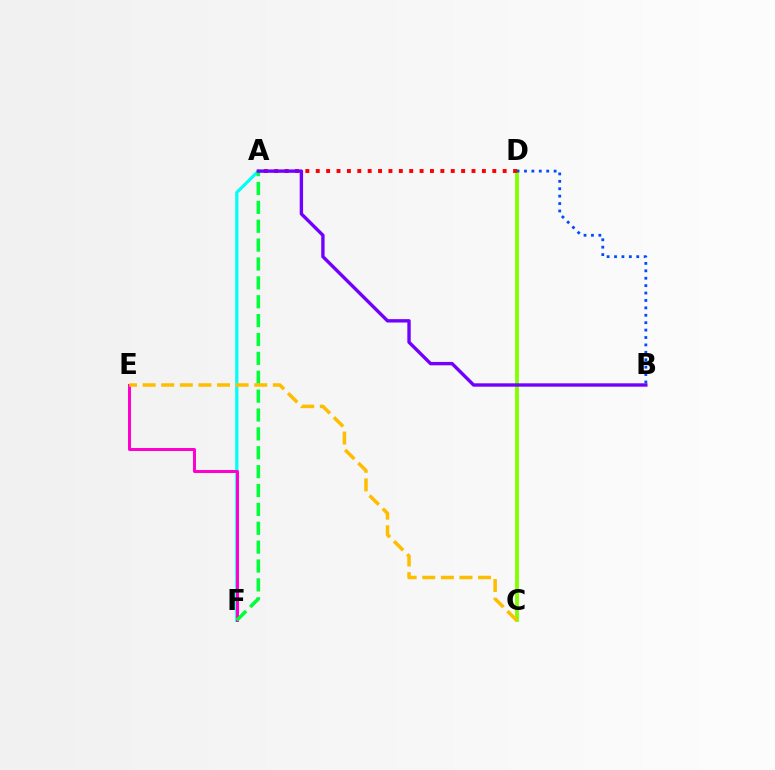{('C', 'D'): [{'color': '#84ff00', 'line_style': 'solid', 'thickness': 2.77}], ('A', 'F'): [{'color': '#00fff6', 'line_style': 'solid', 'thickness': 2.32}, {'color': '#00ff39', 'line_style': 'dashed', 'thickness': 2.56}], ('B', 'D'): [{'color': '#004bff', 'line_style': 'dotted', 'thickness': 2.01}], ('A', 'D'): [{'color': '#ff0000', 'line_style': 'dotted', 'thickness': 2.82}], ('E', 'F'): [{'color': '#ff00cf', 'line_style': 'solid', 'thickness': 2.16}], ('C', 'E'): [{'color': '#ffbd00', 'line_style': 'dashed', 'thickness': 2.53}], ('A', 'B'): [{'color': '#7200ff', 'line_style': 'solid', 'thickness': 2.43}]}